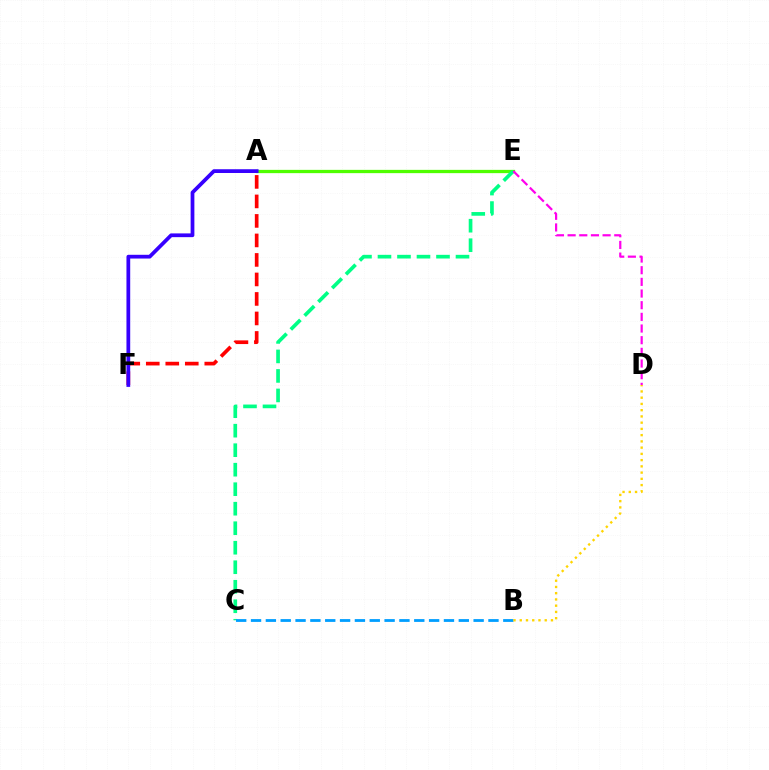{('A', 'E'): [{'color': '#4fff00', 'line_style': 'solid', 'thickness': 2.36}], ('C', 'E'): [{'color': '#00ff86', 'line_style': 'dashed', 'thickness': 2.65}], ('B', 'C'): [{'color': '#009eff', 'line_style': 'dashed', 'thickness': 2.02}], ('B', 'D'): [{'color': '#ffd500', 'line_style': 'dotted', 'thickness': 1.7}], ('A', 'F'): [{'color': '#ff0000', 'line_style': 'dashed', 'thickness': 2.65}, {'color': '#3700ff', 'line_style': 'solid', 'thickness': 2.7}], ('D', 'E'): [{'color': '#ff00ed', 'line_style': 'dashed', 'thickness': 1.58}]}